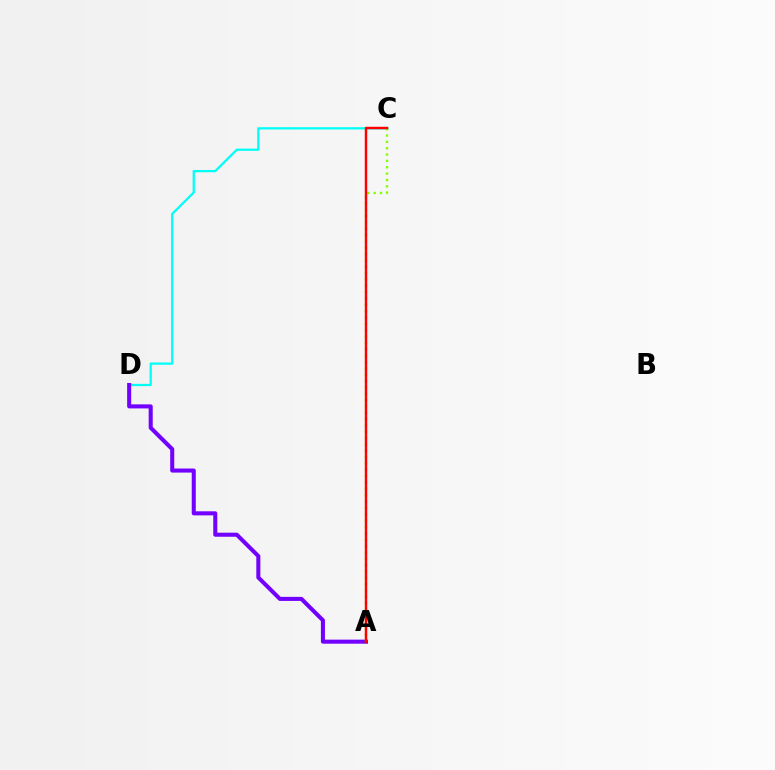{('C', 'D'): [{'color': '#00fff6', 'line_style': 'solid', 'thickness': 1.64}], ('A', 'D'): [{'color': '#7200ff', 'line_style': 'solid', 'thickness': 2.92}], ('A', 'C'): [{'color': '#84ff00', 'line_style': 'dotted', 'thickness': 1.72}, {'color': '#ff0000', 'line_style': 'solid', 'thickness': 1.76}]}